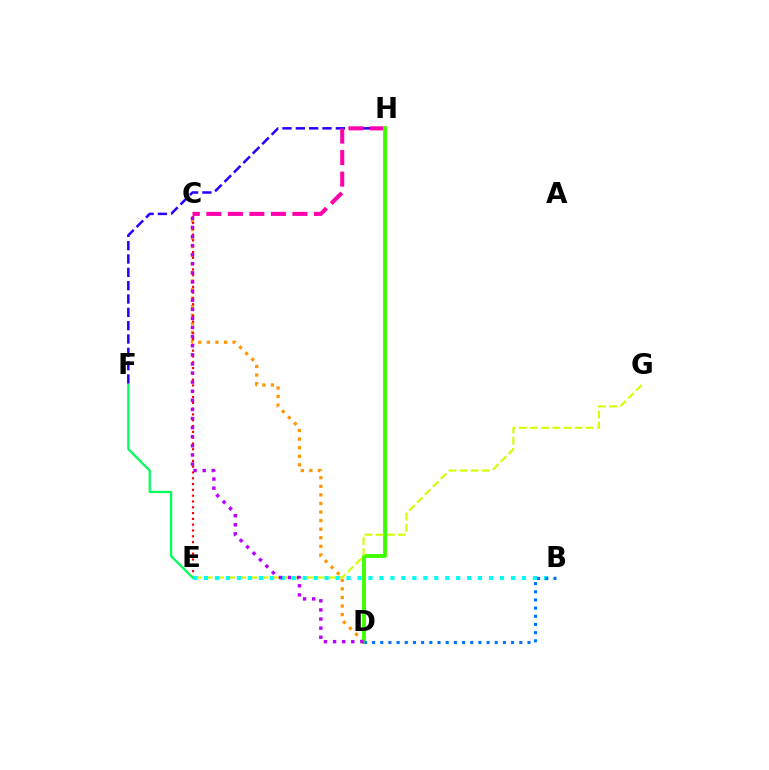{('C', 'D'): [{'color': '#ff9400', 'line_style': 'dotted', 'thickness': 2.33}, {'color': '#b900ff', 'line_style': 'dotted', 'thickness': 2.47}], ('F', 'H'): [{'color': '#2500ff', 'line_style': 'dashed', 'thickness': 1.81}], ('C', 'H'): [{'color': '#ff00ac', 'line_style': 'dashed', 'thickness': 2.92}], ('C', 'E'): [{'color': '#ff0000', 'line_style': 'dotted', 'thickness': 1.58}], ('D', 'H'): [{'color': '#3dff00', 'line_style': 'solid', 'thickness': 2.78}], ('E', 'F'): [{'color': '#00ff5c', 'line_style': 'solid', 'thickness': 1.64}], ('E', 'G'): [{'color': '#d1ff00', 'line_style': 'dashed', 'thickness': 1.52}], ('B', 'E'): [{'color': '#00fff6', 'line_style': 'dotted', 'thickness': 2.98}], ('B', 'D'): [{'color': '#0074ff', 'line_style': 'dotted', 'thickness': 2.22}]}